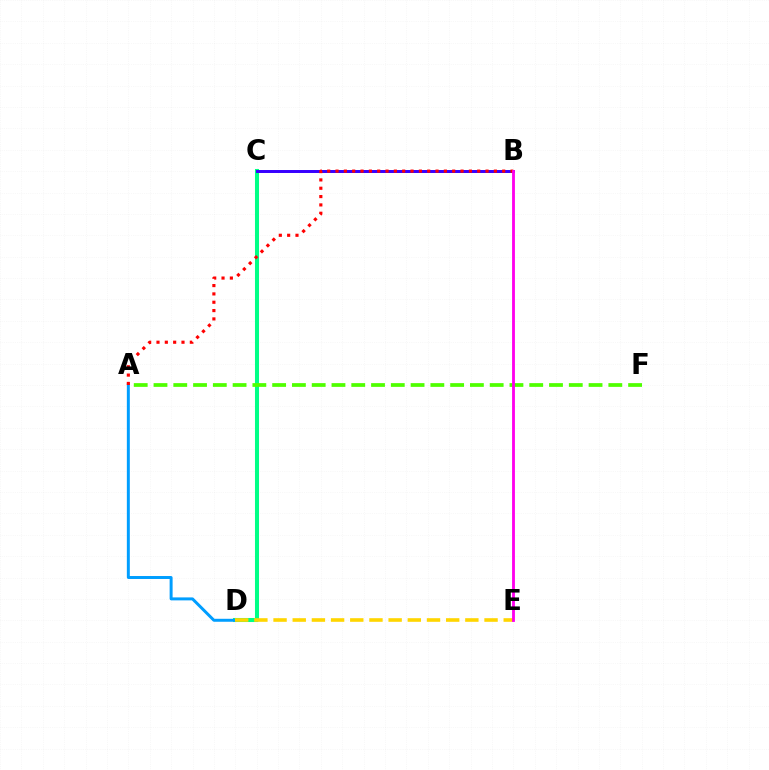{('C', 'D'): [{'color': '#00ff86', 'line_style': 'solid', 'thickness': 2.91}], ('A', 'F'): [{'color': '#4fff00', 'line_style': 'dashed', 'thickness': 2.69}], ('A', 'D'): [{'color': '#009eff', 'line_style': 'solid', 'thickness': 2.14}], ('B', 'C'): [{'color': '#3700ff', 'line_style': 'solid', 'thickness': 2.14}], ('A', 'B'): [{'color': '#ff0000', 'line_style': 'dotted', 'thickness': 2.26}], ('D', 'E'): [{'color': '#ffd500', 'line_style': 'dashed', 'thickness': 2.61}], ('B', 'E'): [{'color': '#ff00ed', 'line_style': 'solid', 'thickness': 2.04}]}